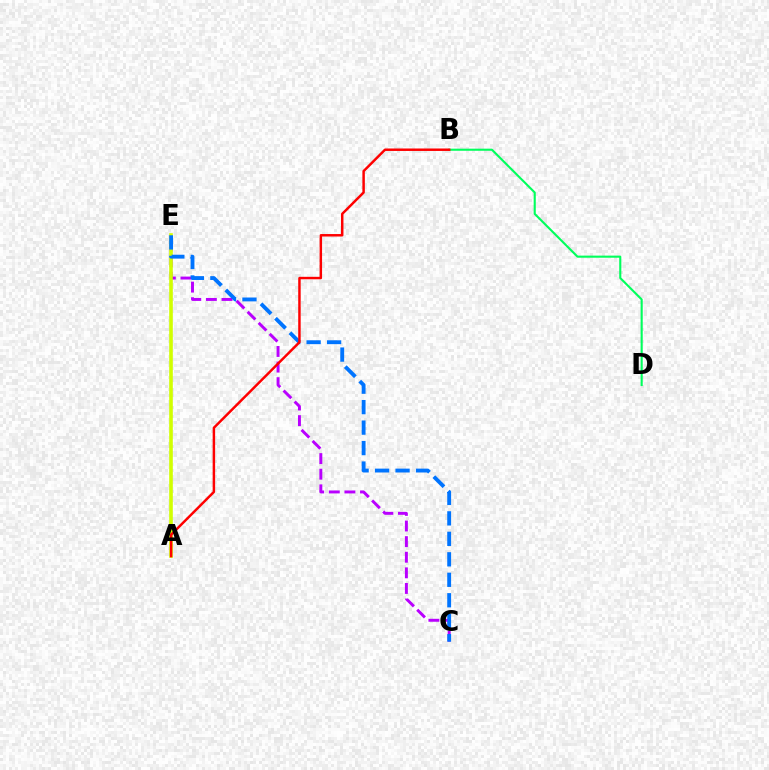{('C', 'E'): [{'color': '#b900ff', 'line_style': 'dashed', 'thickness': 2.12}, {'color': '#0074ff', 'line_style': 'dashed', 'thickness': 2.78}], ('A', 'E'): [{'color': '#d1ff00', 'line_style': 'solid', 'thickness': 2.61}], ('B', 'D'): [{'color': '#00ff5c', 'line_style': 'solid', 'thickness': 1.52}], ('A', 'B'): [{'color': '#ff0000', 'line_style': 'solid', 'thickness': 1.78}]}